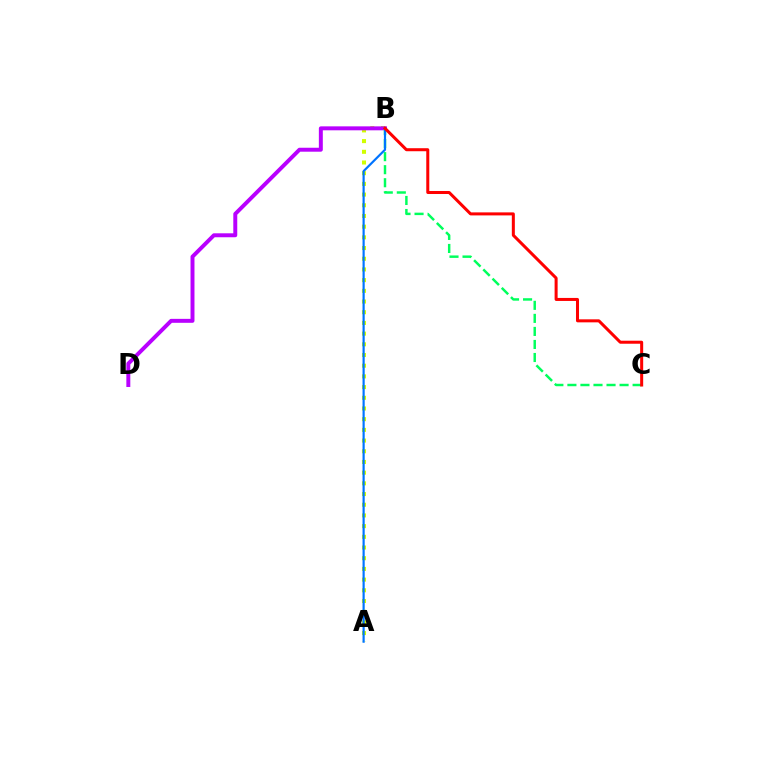{('A', 'B'): [{'color': '#d1ff00', 'line_style': 'dotted', 'thickness': 2.91}, {'color': '#0074ff', 'line_style': 'solid', 'thickness': 1.57}], ('B', 'D'): [{'color': '#b900ff', 'line_style': 'solid', 'thickness': 2.85}], ('B', 'C'): [{'color': '#00ff5c', 'line_style': 'dashed', 'thickness': 1.77}, {'color': '#ff0000', 'line_style': 'solid', 'thickness': 2.17}]}